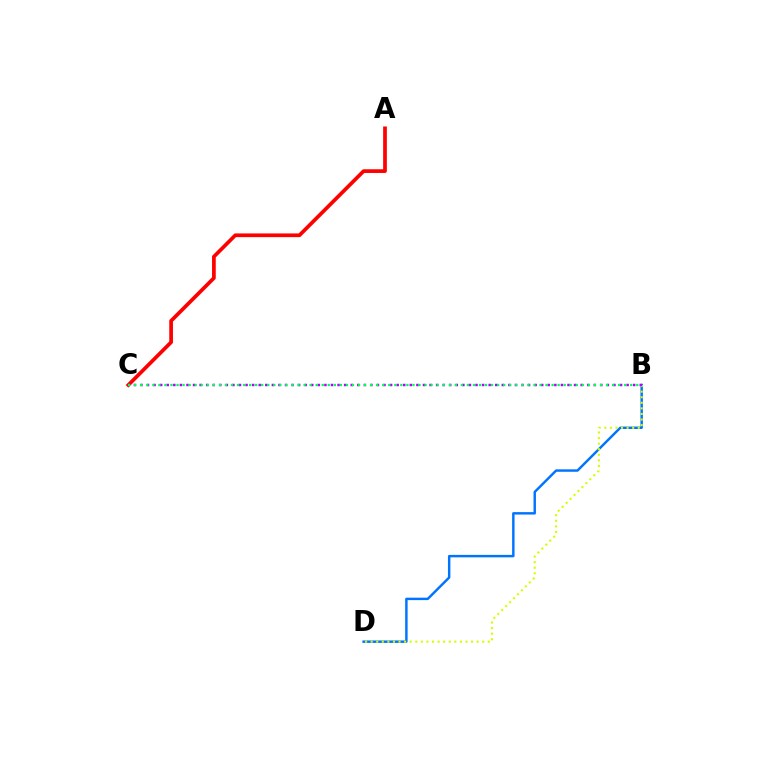{('B', 'D'): [{'color': '#0074ff', 'line_style': 'solid', 'thickness': 1.76}, {'color': '#d1ff00', 'line_style': 'dotted', 'thickness': 1.52}], ('A', 'C'): [{'color': '#ff0000', 'line_style': 'solid', 'thickness': 2.67}], ('B', 'C'): [{'color': '#b900ff', 'line_style': 'dotted', 'thickness': 1.78}, {'color': '#00ff5c', 'line_style': 'dotted', 'thickness': 1.64}]}